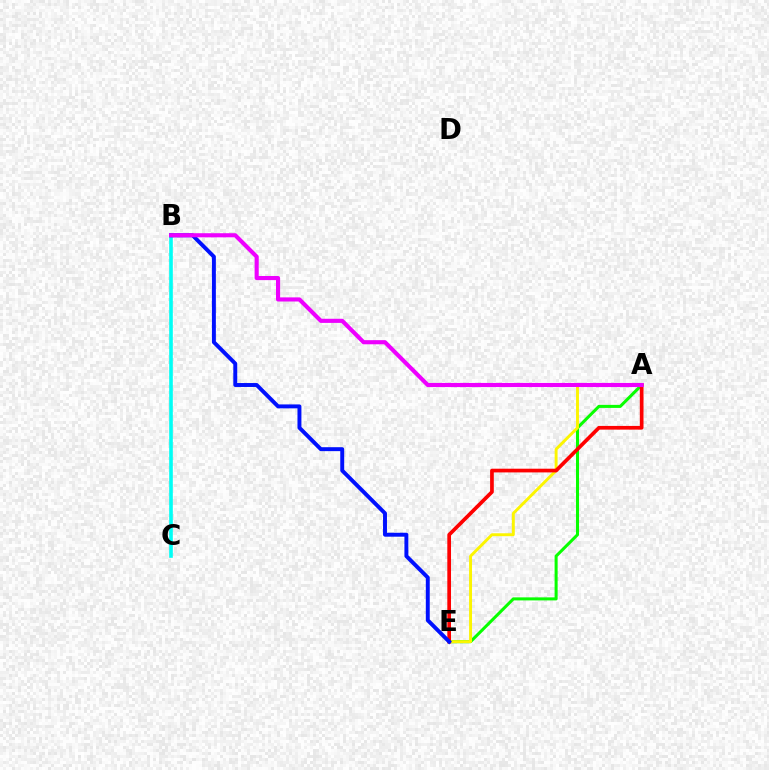{('A', 'E'): [{'color': '#08ff00', 'line_style': 'solid', 'thickness': 2.18}, {'color': '#fcf500', 'line_style': 'solid', 'thickness': 2.1}, {'color': '#ff0000', 'line_style': 'solid', 'thickness': 2.66}], ('B', 'C'): [{'color': '#00fff6', 'line_style': 'solid', 'thickness': 2.61}], ('B', 'E'): [{'color': '#0010ff', 'line_style': 'solid', 'thickness': 2.84}], ('A', 'B'): [{'color': '#ee00ff', 'line_style': 'solid', 'thickness': 2.96}]}